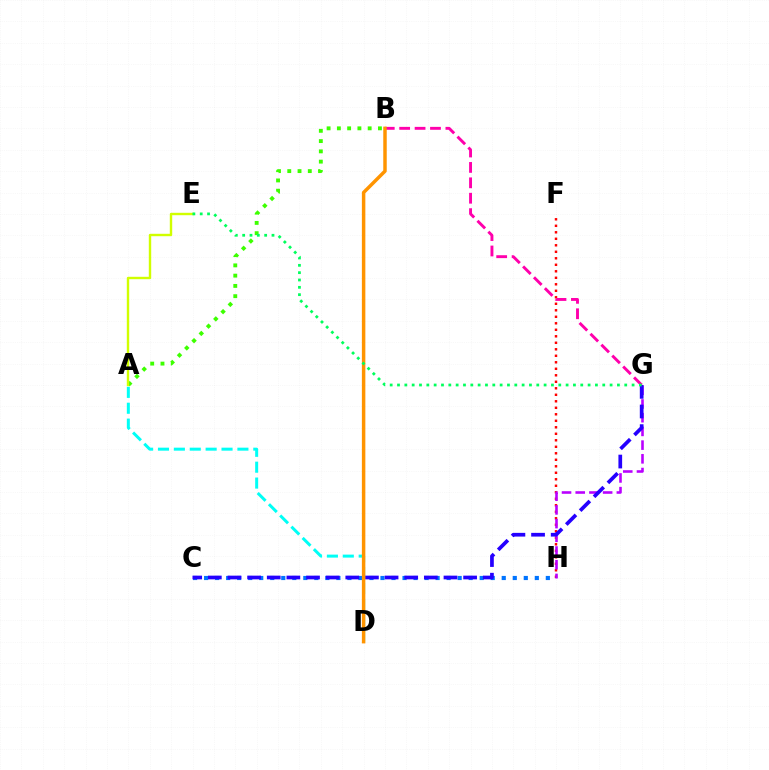{('C', 'H'): [{'color': '#0074ff', 'line_style': 'dotted', 'thickness': 3.0}], ('F', 'H'): [{'color': '#ff0000', 'line_style': 'dotted', 'thickness': 1.77}], ('G', 'H'): [{'color': '#b900ff', 'line_style': 'dashed', 'thickness': 1.86}], ('B', 'G'): [{'color': '#ff00ac', 'line_style': 'dashed', 'thickness': 2.09}], ('A', 'D'): [{'color': '#00fff6', 'line_style': 'dashed', 'thickness': 2.16}], ('C', 'G'): [{'color': '#2500ff', 'line_style': 'dashed', 'thickness': 2.67}], ('A', 'B'): [{'color': '#3dff00', 'line_style': 'dotted', 'thickness': 2.79}], ('A', 'E'): [{'color': '#d1ff00', 'line_style': 'solid', 'thickness': 1.73}], ('B', 'D'): [{'color': '#ff9400', 'line_style': 'solid', 'thickness': 2.5}], ('E', 'G'): [{'color': '#00ff5c', 'line_style': 'dotted', 'thickness': 1.99}]}